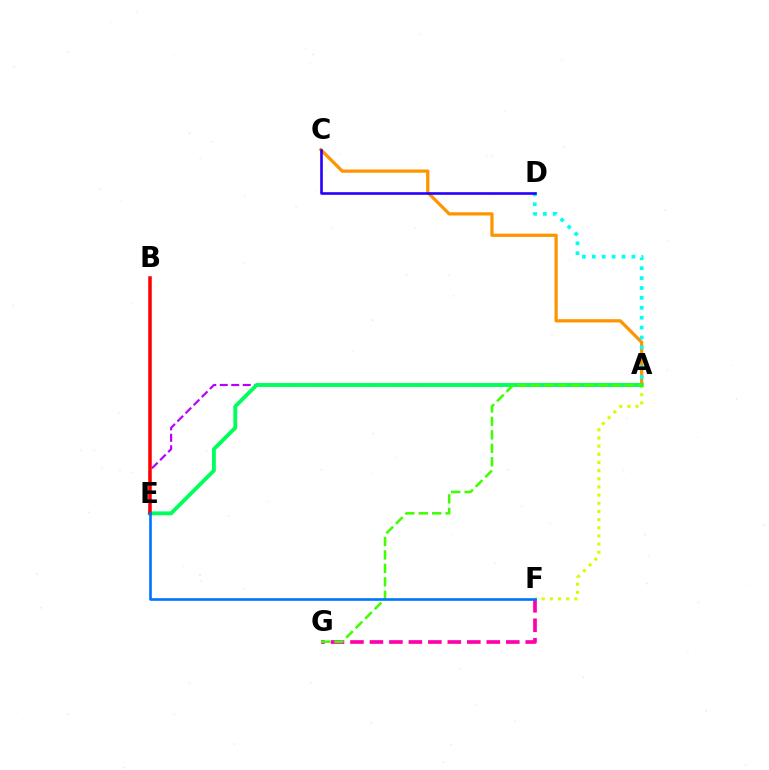{('A', 'C'): [{'color': '#ff9400', 'line_style': 'solid', 'thickness': 2.33}], ('A', 'F'): [{'color': '#d1ff00', 'line_style': 'dotted', 'thickness': 2.22}], ('A', 'E'): [{'color': '#b900ff', 'line_style': 'dashed', 'thickness': 1.56}, {'color': '#00ff5c', 'line_style': 'solid', 'thickness': 2.8}], ('A', 'D'): [{'color': '#00fff6', 'line_style': 'dotted', 'thickness': 2.69}], ('F', 'G'): [{'color': '#ff00ac', 'line_style': 'dashed', 'thickness': 2.65}], ('A', 'G'): [{'color': '#3dff00', 'line_style': 'dashed', 'thickness': 1.83}], ('B', 'E'): [{'color': '#ff0000', 'line_style': 'solid', 'thickness': 2.53}], ('C', 'D'): [{'color': '#2500ff', 'line_style': 'solid', 'thickness': 1.88}], ('E', 'F'): [{'color': '#0074ff', 'line_style': 'solid', 'thickness': 1.9}]}